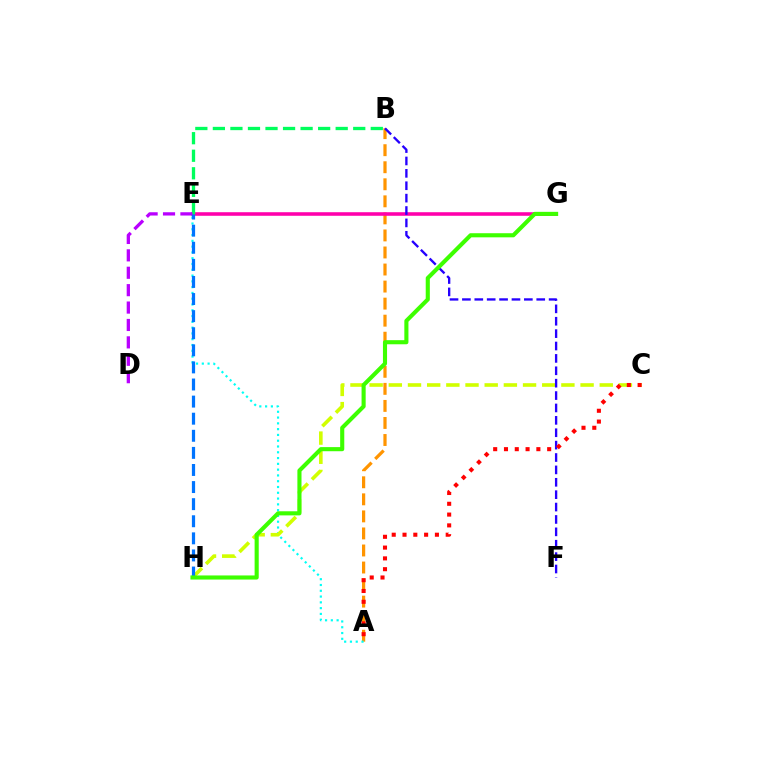{('A', 'B'): [{'color': '#ff9400', 'line_style': 'dashed', 'thickness': 2.32}], ('A', 'E'): [{'color': '#00fff6', 'line_style': 'dotted', 'thickness': 1.57}], ('E', 'G'): [{'color': '#ff00ac', 'line_style': 'solid', 'thickness': 2.57}], ('B', 'E'): [{'color': '#00ff5c', 'line_style': 'dashed', 'thickness': 2.38}], ('D', 'E'): [{'color': '#b900ff', 'line_style': 'dashed', 'thickness': 2.36}], ('C', 'H'): [{'color': '#d1ff00', 'line_style': 'dashed', 'thickness': 2.61}], ('E', 'H'): [{'color': '#0074ff', 'line_style': 'dashed', 'thickness': 2.32}], ('B', 'F'): [{'color': '#2500ff', 'line_style': 'dashed', 'thickness': 1.68}], ('G', 'H'): [{'color': '#3dff00', 'line_style': 'solid', 'thickness': 2.96}], ('A', 'C'): [{'color': '#ff0000', 'line_style': 'dotted', 'thickness': 2.93}]}